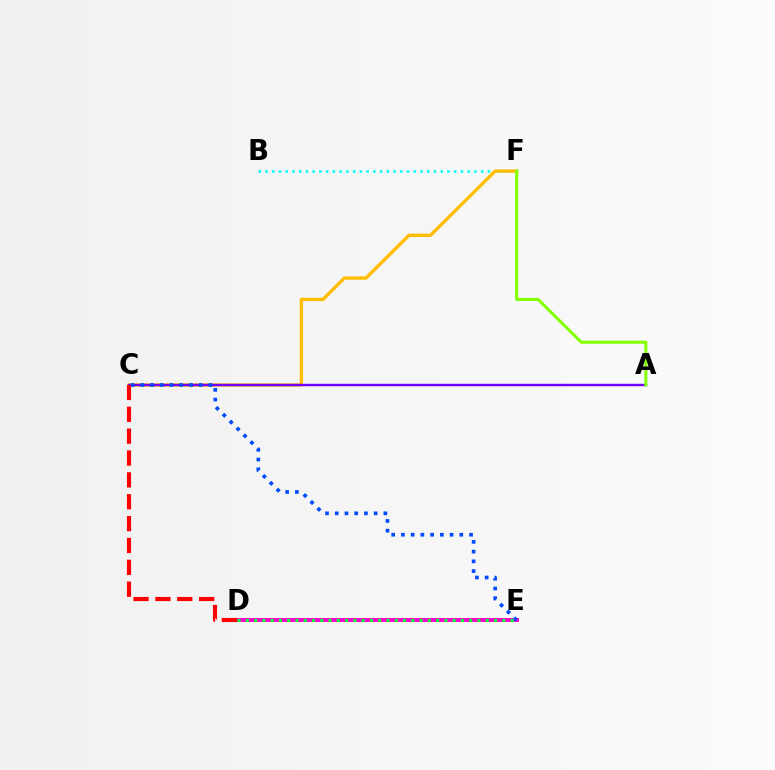{('B', 'F'): [{'color': '#00fff6', 'line_style': 'dotted', 'thickness': 1.83}], ('C', 'F'): [{'color': '#ffbd00', 'line_style': 'solid', 'thickness': 2.4}], ('A', 'C'): [{'color': '#7200ff', 'line_style': 'solid', 'thickness': 1.75}], ('D', 'E'): [{'color': '#ff00cf', 'line_style': 'solid', 'thickness': 2.83}, {'color': '#00ff39', 'line_style': 'dotted', 'thickness': 2.25}], ('A', 'F'): [{'color': '#84ff00', 'line_style': 'solid', 'thickness': 2.19}], ('C', 'E'): [{'color': '#004bff', 'line_style': 'dotted', 'thickness': 2.64}], ('C', 'D'): [{'color': '#ff0000', 'line_style': 'dashed', 'thickness': 2.97}]}